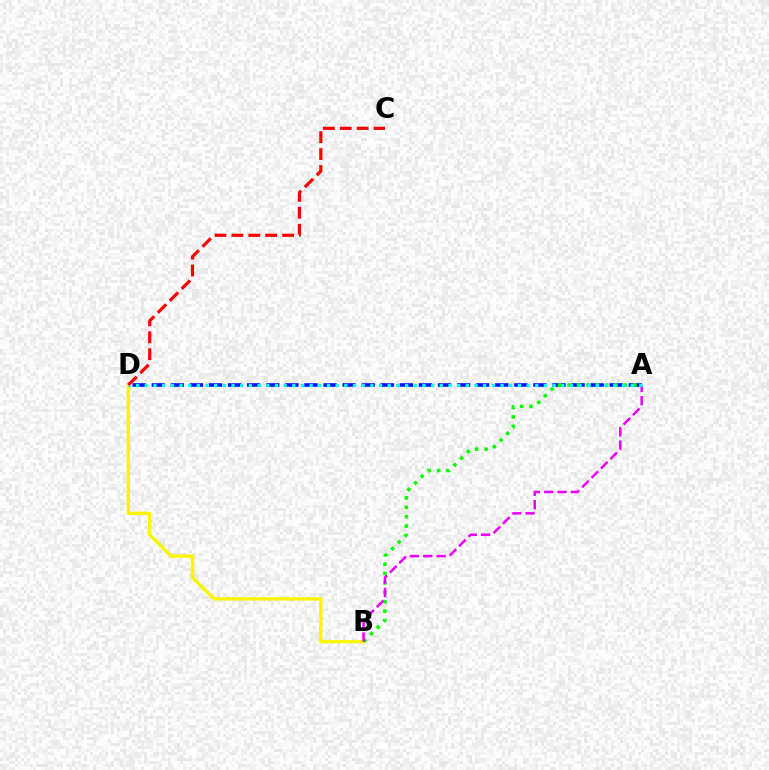{('A', 'D'): [{'color': '#0010ff', 'line_style': 'dashed', 'thickness': 2.59}, {'color': '#00fff6', 'line_style': 'dotted', 'thickness': 2.36}], ('B', 'D'): [{'color': '#fcf500', 'line_style': 'solid', 'thickness': 2.43}], ('A', 'B'): [{'color': '#08ff00', 'line_style': 'dotted', 'thickness': 2.55}, {'color': '#ee00ff', 'line_style': 'dashed', 'thickness': 1.81}], ('C', 'D'): [{'color': '#ff0000', 'line_style': 'dashed', 'thickness': 2.3}]}